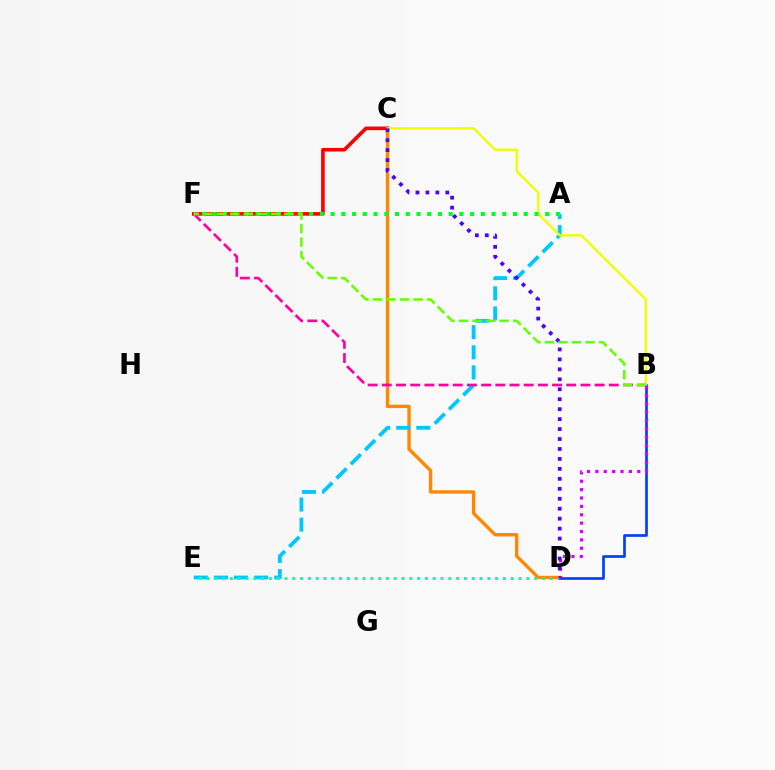{('C', 'D'): [{'color': '#ff8800', 'line_style': 'solid', 'thickness': 2.43}, {'color': '#4f00ff', 'line_style': 'dotted', 'thickness': 2.71}], ('A', 'E'): [{'color': '#00c7ff', 'line_style': 'dashed', 'thickness': 2.73}], ('D', 'E'): [{'color': '#00ffaf', 'line_style': 'dotted', 'thickness': 2.12}], ('C', 'F'): [{'color': '#ff0000', 'line_style': 'solid', 'thickness': 2.6}], ('B', 'D'): [{'color': '#003fff', 'line_style': 'solid', 'thickness': 1.93}, {'color': '#d600ff', 'line_style': 'dotted', 'thickness': 2.28}], ('B', 'C'): [{'color': '#eeff00', 'line_style': 'solid', 'thickness': 1.73}], ('B', 'F'): [{'color': '#ff00a0', 'line_style': 'dashed', 'thickness': 1.93}, {'color': '#66ff00', 'line_style': 'dashed', 'thickness': 1.84}], ('A', 'F'): [{'color': '#00ff27', 'line_style': 'dotted', 'thickness': 2.92}]}